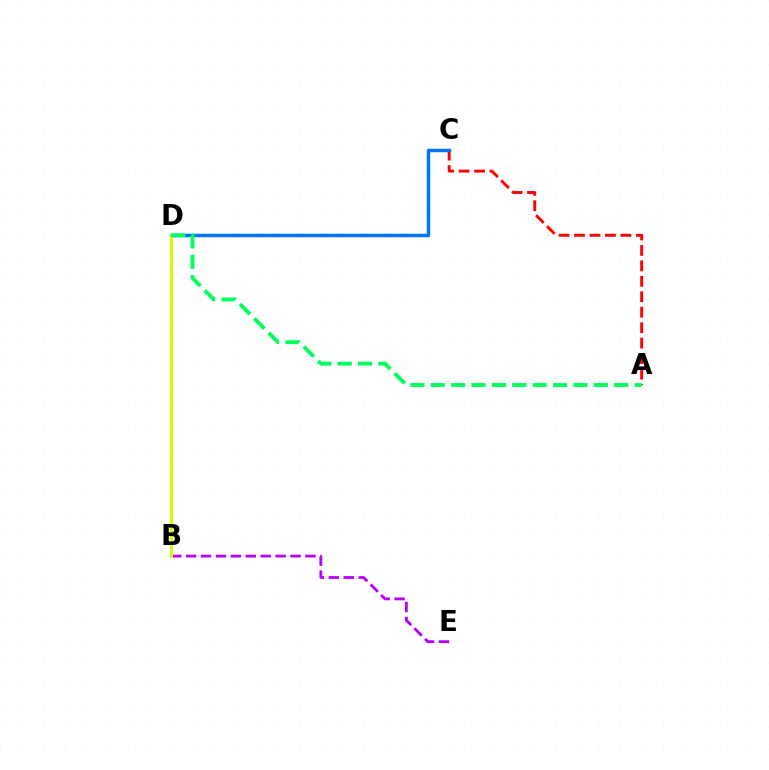{('B', 'E'): [{'color': '#b900ff', 'line_style': 'dashed', 'thickness': 2.03}], ('A', 'C'): [{'color': '#ff0000', 'line_style': 'dashed', 'thickness': 2.1}], ('C', 'D'): [{'color': '#0074ff', 'line_style': 'solid', 'thickness': 2.49}], ('B', 'D'): [{'color': '#d1ff00', 'line_style': 'solid', 'thickness': 2.16}], ('A', 'D'): [{'color': '#00ff5c', 'line_style': 'dashed', 'thickness': 2.77}]}